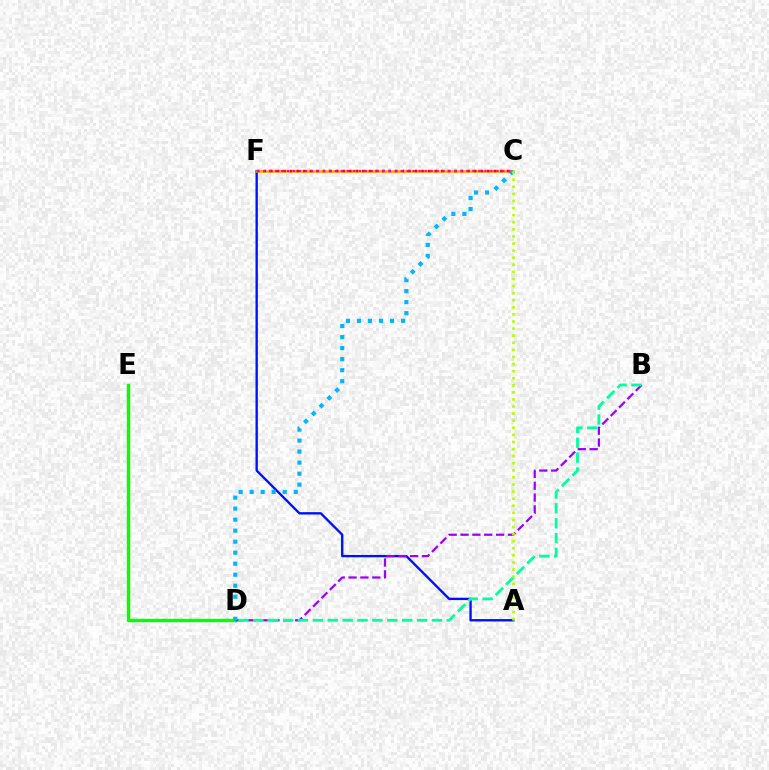{('A', 'F'): [{'color': '#0010ff', 'line_style': 'solid', 'thickness': 1.7}], ('C', 'F'): [{'color': '#ffa500', 'line_style': 'solid', 'thickness': 1.82}, {'color': '#ff0000', 'line_style': 'dotted', 'thickness': 1.79}, {'color': '#ff00bd', 'line_style': 'dotted', 'thickness': 1.63}], ('D', 'E'): [{'color': '#08ff00', 'line_style': 'solid', 'thickness': 2.45}], ('B', 'D'): [{'color': '#9b00ff', 'line_style': 'dashed', 'thickness': 1.61}, {'color': '#00ff9d', 'line_style': 'dashed', 'thickness': 2.02}], ('C', 'D'): [{'color': '#00b5ff', 'line_style': 'dotted', 'thickness': 2.99}], ('A', 'C'): [{'color': '#b3ff00', 'line_style': 'dotted', 'thickness': 1.93}]}